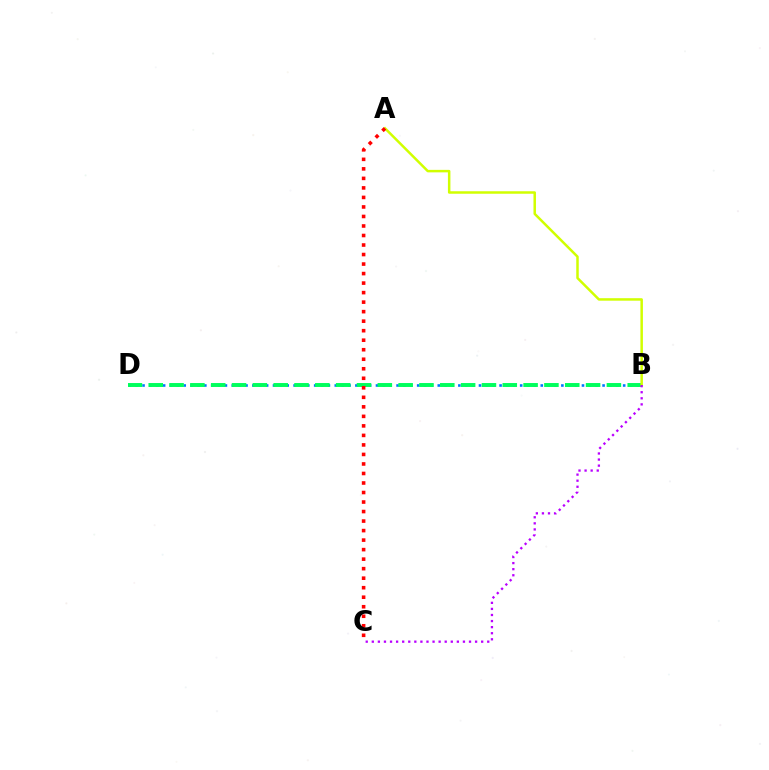{('B', 'D'): [{'color': '#0074ff', 'line_style': 'dotted', 'thickness': 1.87}, {'color': '#00ff5c', 'line_style': 'dashed', 'thickness': 2.83}], ('A', 'B'): [{'color': '#d1ff00', 'line_style': 'solid', 'thickness': 1.8}], ('A', 'C'): [{'color': '#ff0000', 'line_style': 'dotted', 'thickness': 2.59}], ('B', 'C'): [{'color': '#b900ff', 'line_style': 'dotted', 'thickness': 1.65}]}